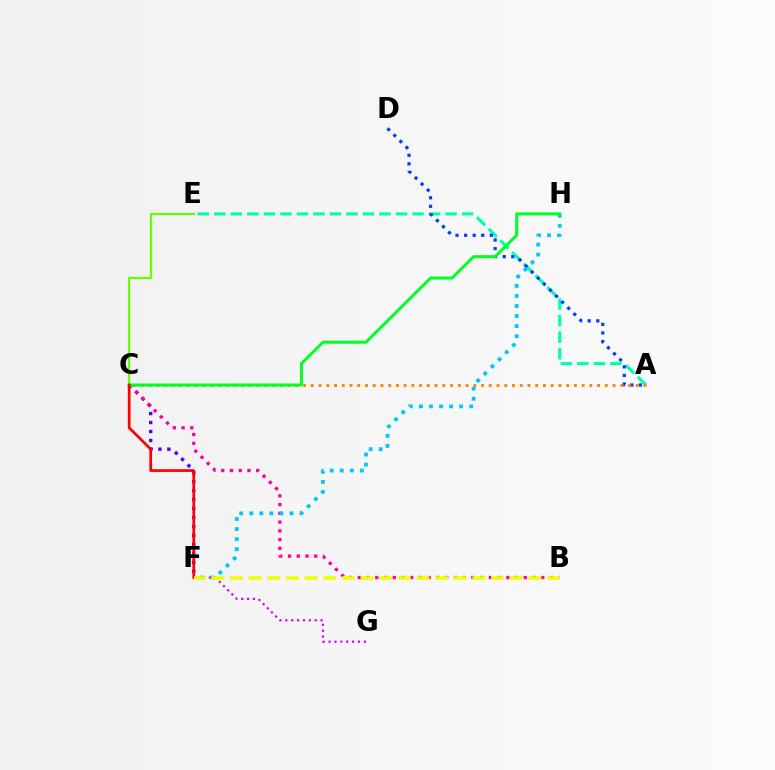{('A', 'E'): [{'color': '#00ffaf', 'line_style': 'dashed', 'thickness': 2.24}], ('C', 'E'): [{'color': '#66ff00', 'line_style': 'solid', 'thickness': 1.6}], ('C', 'F'): [{'color': '#4f00ff', 'line_style': 'dotted', 'thickness': 2.43}, {'color': '#ff0000', 'line_style': 'solid', 'thickness': 1.96}], ('B', 'C'): [{'color': '#ff00a0', 'line_style': 'dotted', 'thickness': 2.37}], ('A', 'D'): [{'color': '#003fff', 'line_style': 'dotted', 'thickness': 2.33}], ('F', 'G'): [{'color': '#d600ff', 'line_style': 'dotted', 'thickness': 1.6}], ('F', 'H'): [{'color': '#00c7ff', 'line_style': 'dotted', 'thickness': 2.73}], ('A', 'C'): [{'color': '#ff8800', 'line_style': 'dotted', 'thickness': 2.1}], ('C', 'H'): [{'color': '#00ff27', 'line_style': 'solid', 'thickness': 2.17}], ('B', 'F'): [{'color': '#eeff00', 'line_style': 'dashed', 'thickness': 2.53}]}